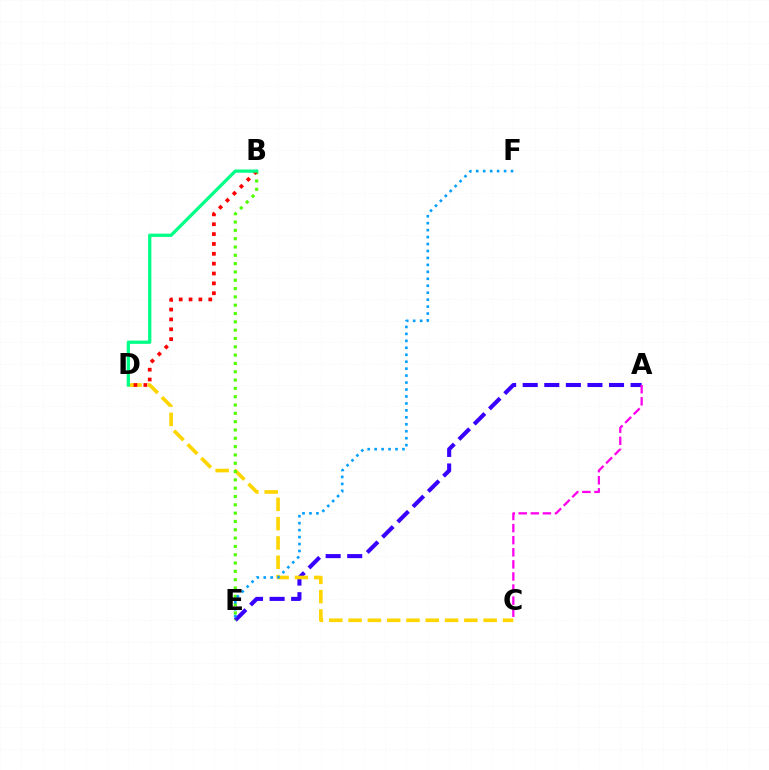{('A', 'E'): [{'color': '#3700ff', 'line_style': 'dashed', 'thickness': 2.93}], ('C', 'D'): [{'color': '#ffd500', 'line_style': 'dashed', 'thickness': 2.62}], ('A', 'C'): [{'color': '#ff00ed', 'line_style': 'dashed', 'thickness': 1.64}], ('B', 'E'): [{'color': '#4fff00', 'line_style': 'dotted', 'thickness': 2.26}], ('B', 'D'): [{'color': '#ff0000', 'line_style': 'dotted', 'thickness': 2.68}, {'color': '#00ff86', 'line_style': 'solid', 'thickness': 2.35}], ('E', 'F'): [{'color': '#009eff', 'line_style': 'dotted', 'thickness': 1.89}]}